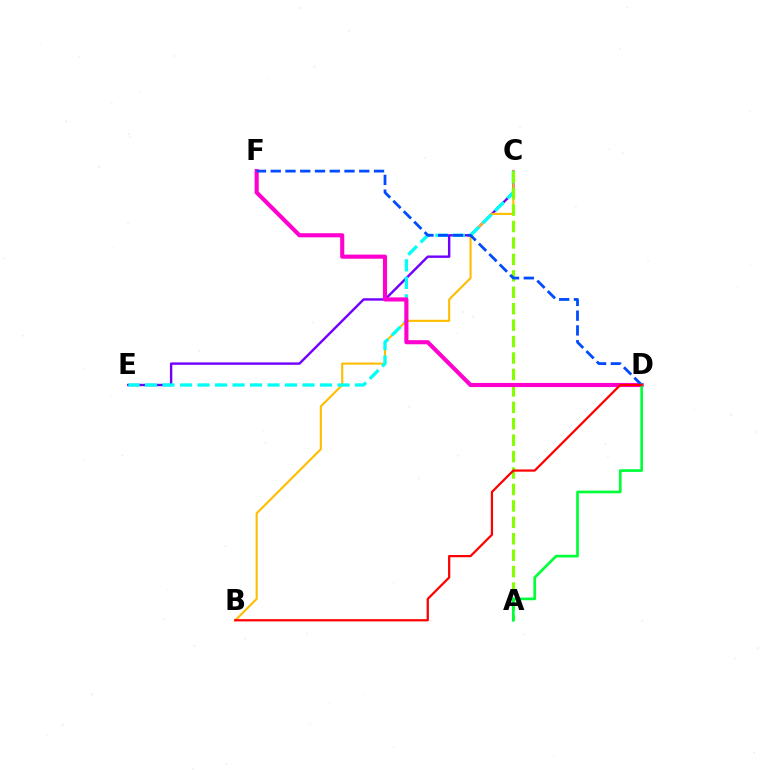{('C', 'E'): [{'color': '#7200ff', 'line_style': 'solid', 'thickness': 1.73}, {'color': '#00fff6', 'line_style': 'dashed', 'thickness': 2.38}], ('B', 'C'): [{'color': '#ffbd00', 'line_style': 'solid', 'thickness': 1.52}], ('A', 'C'): [{'color': '#84ff00', 'line_style': 'dashed', 'thickness': 2.23}], ('D', 'F'): [{'color': '#ff00cf', 'line_style': 'solid', 'thickness': 2.96}, {'color': '#004bff', 'line_style': 'dashed', 'thickness': 2.0}], ('A', 'D'): [{'color': '#00ff39', 'line_style': 'solid', 'thickness': 1.93}], ('B', 'D'): [{'color': '#ff0000', 'line_style': 'solid', 'thickness': 1.61}]}